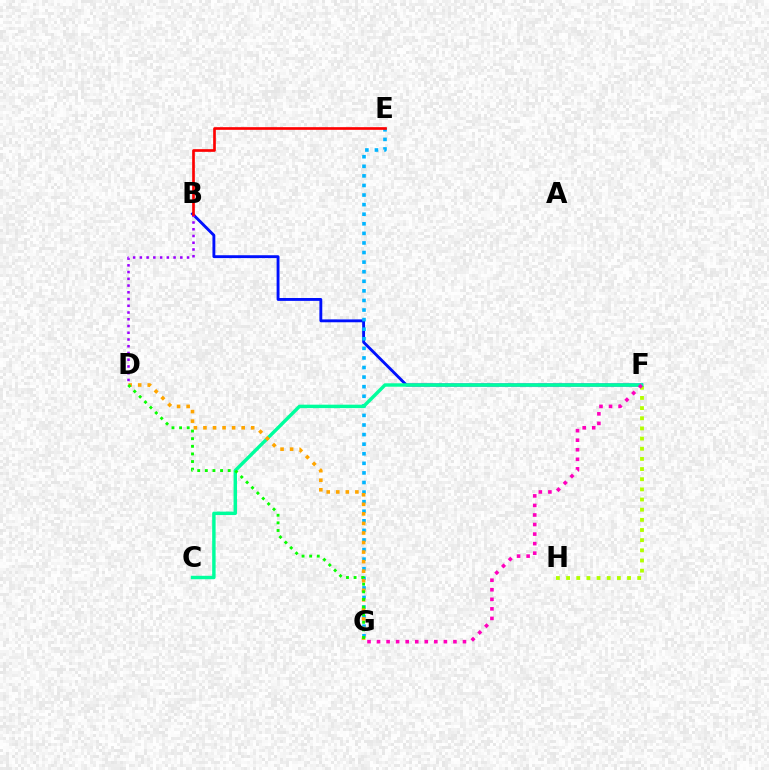{('F', 'H'): [{'color': '#b3ff00', 'line_style': 'dotted', 'thickness': 2.76}], ('B', 'F'): [{'color': '#0010ff', 'line_style': 'solid', 'thickness': 2.07}], ('B', 'D'): [{'color': '#9b00ff', 'line_style': 'dotted', 'thickness': 1.83}], ('E', 'G'): [{'color': '#00b5ff', 'line_style': 'dotted', 'thickness': 2.6}], ('C', 'F'): [{'color': '#00ff9d', 'line_style': 'solid', 'thickness': 2.47}], ('F', 'G'): [{'color': '#ff00bd', 'line_style': 'dotted', 'thickness': 2.59}], ('D', 'G'): [{'color': '#ffa500', 'line_style': 'dotted', 'thickness': 2.6}, {'color': '#08ff00', 'line_style': 'dotted', 'thickness': 2.07}], ('B', 'E'): [{'color': '#ff0000', 'line_style': 'solid', 'thickness': 1.93}]}